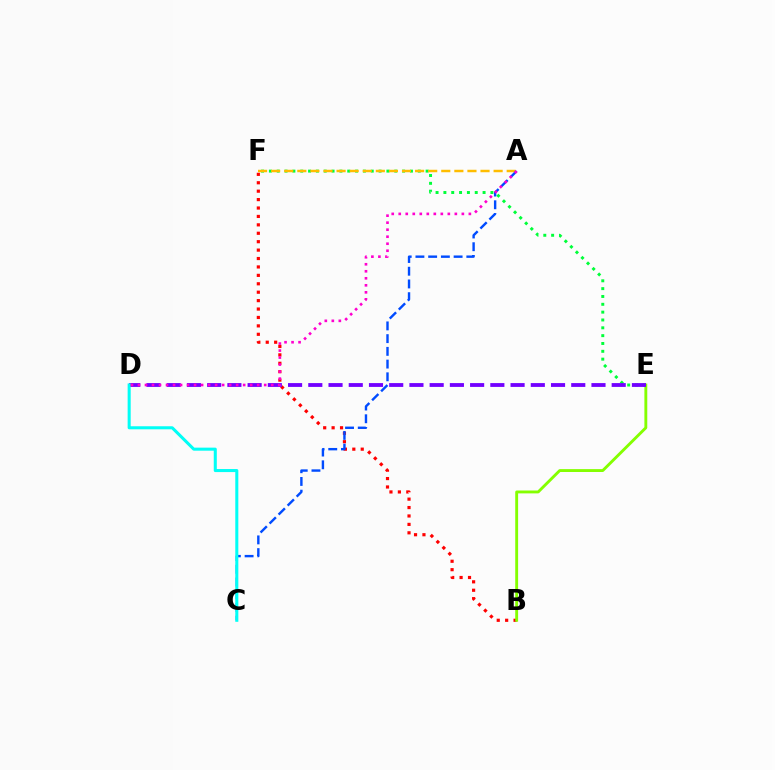{('E', 'F'): [{'color': '#00ff39', 'line_style': 'dotted', 'thickness': 2.13}], ('B', 'F'): [{'color': '#ff0000', 'line_style': 'dotted', 'thickness': 2.29}], ('B', 'E'): [{'color': '#84ff00', 'line_style': 'solid', 'thickness': 2.07}], ('A', 'F'): [{'color': '#ffbd00', 'line_style': 'dashed', 'thickness': 1.78}], ('D', 'E'): [{'color': '#7200ff', 'line_style': 'dashed', 'thickness': 2.75}], ('A', 'C'): [{'color': '#004bff', 'line_style': 'dashed', 'thickness': 1.73}], ('C', 'D'): [{'color': '#00fff6', 'line_style': 'solid', 'thickness': 2.19}], ('A', 'D'): [{'color': '#ff00cf', 'line_style': 'dotted', 'thickness': 1.91}]}